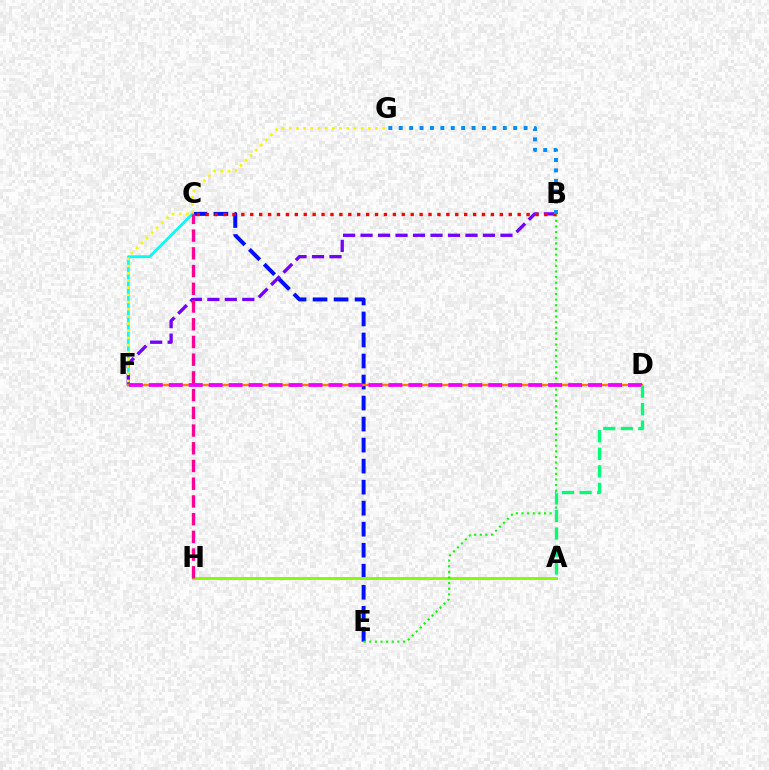{('C', 'E'): [{'color': '#0010ff', 'line_style': 'dashed', 'thickness': 2.86}], ('C', 'F'): [{'color': '#00fff6', 'line_style': 'solid', 'thickness': 2.03}], ('B', 'F'): [{'color': '#7200ff', 'line_style': 'dashed', 'thickness': 2.38}], ('A', 'H'): [{'color': '#84ff00', 'line_style': 'solid', 'thickness': 2.15}], ('B', 'E'): [{'color': '#08ff00', 'line_style': 'dotted', 'thickness': 1.53}], ('B', 'C'): [{'color': '#ff0000', 'line_style': 'dotted', 'thickness': 2.42}], ('D', 'F'): [{'color': '#ff7c00', 'line_style': 'solid', 'thickness': 1.73}, {'color': '#ee00ff', 'line_style': 'dashed', 'thickness': 2.71}], ('F', 'G'): [{'color': '#fcf500', 'line_style': 'dotted', 'thickness': 1.95}], ('C', 'H'): [{'color': '#ff0094', 'line_style': 'dashed', 'thickness': 2.41}], ('A', 'D'): [{'color': '#00ff74', 'line_style': 'dashed', 'thickness': 2.38}], ('B', 'G'): [{'color': '#008cff', 'line_style': 'dotted', 'thickness': 2.83}]}